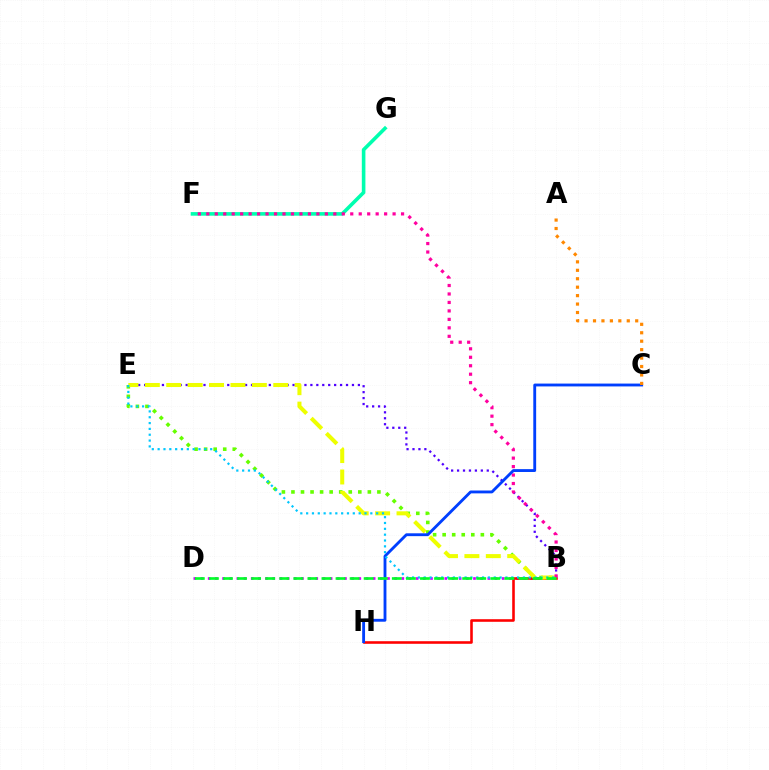{('B', 'D'): [{'color': '#d600ff', 'line_style': 'dotted', 'thickness': 1.95}, {'color': '#00ff27', 'line_style': 'dashed', 'thickness': 1.91}], ('F', 'G'): [{'color': '#00ffaf', 'line_style': 'solid', 'thickness': 2.59}], ('B', 'H'): [{'color': '#ff0000', 'line_style': 'solid', 'thickness': 1.86}], ('B', 'E'): [{'color': '#66ff00', 'line_style': 'dotted', 'thickness': 2.59}, {'color': '#4f00ff', 'line_style': 'dotted', 'thickness': 1.61}, {'color': '#eeff00', 'line_style': 'dashed', 'thickness': 2.91}, {'color': '#00c7ff', 'line_style': 'dotted', 'thickness': 1.59}], ('B', 'F'): [{'color': '#ff00a0', 'line_style': 'dotted', 'thickness': 2.3}], ('C', 'H'): [{'color': '#003fff', 'line_style': 'solid', 'thickness': 2.06}], ('A', 'C'): [{'color': '#ff8800', 'line_style': 'dotted', 'thickness': 2.29}]}